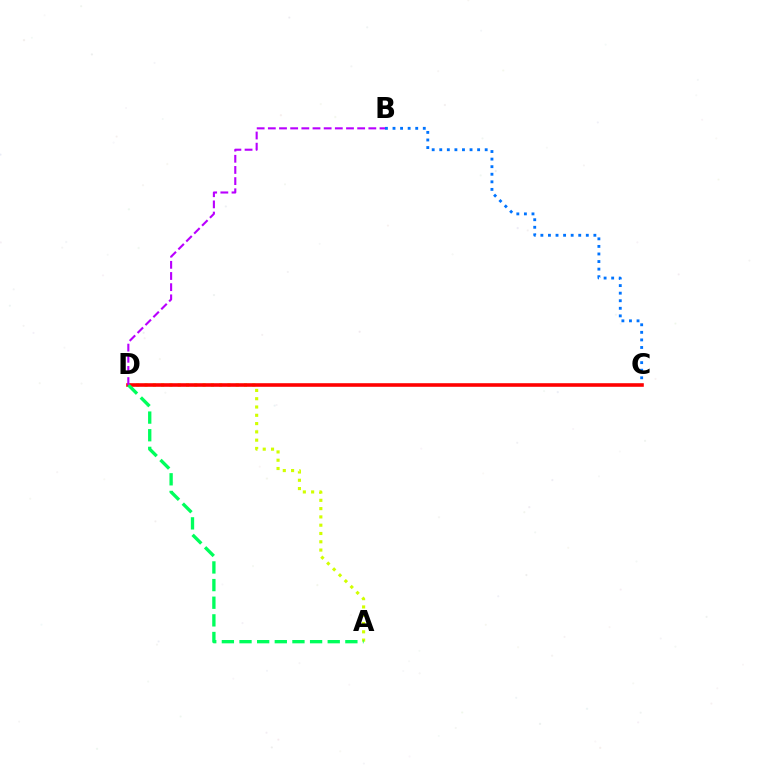{('B', 'C'): [{'color': '#0074ff', 'line_style': 'dotted', 'thickness': 2.06}], ('A', 'D'): [{'color': '#d1ff00', 'line_style': 'dotted', 'thickness': 2.25}, {'color': '#00ff5c', 'line_style': 'dashed', 'thickness': 2.4}], ('C', 'D'): [{'color': '#ff0000', 'line_style': 'solid', 'thickness': 2.58}], ('B', 'D'): [{'color': '#b900ff', 'line_style': 'dashed', 'thickness': 1.52}]}